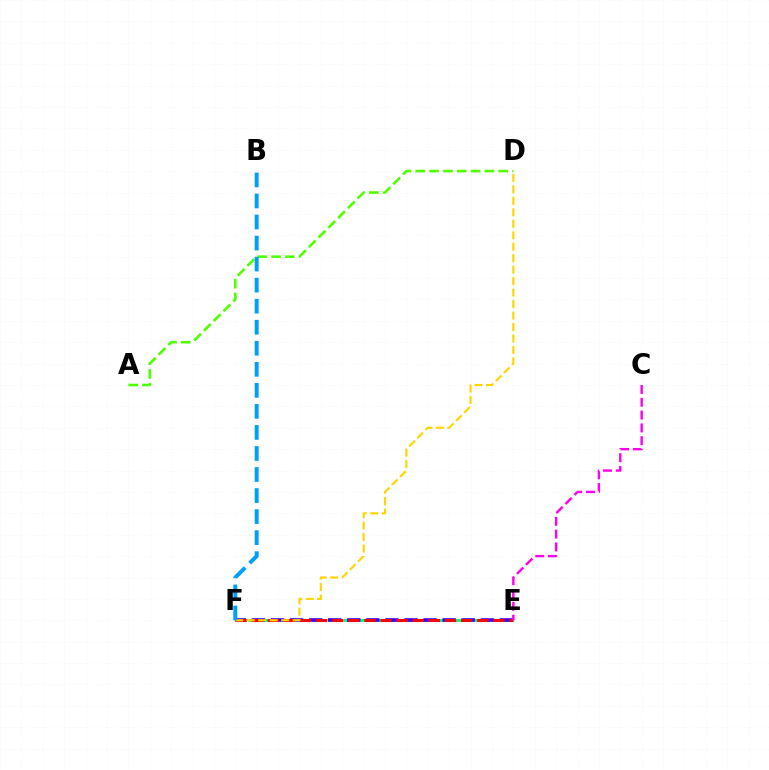{('A', 'D'): [{'color': '#4fff00', 'line_style': 'dashed', 'thickness': 1.88}], ('E', 'F'): [{'color': '#00ff86', 'line_style': 'dashed', 'thickness': 2.16}, {'color': '#3700ff', 'line_style': 'dashed', 'thickness': 2.59}, {'color': '#ff0000', 'line_style': 'dashed', 'thickness': 2.19}], ('D', 'F'): [{'color': '#ffd500', 'line_style': 'dashed', 'thickness': 1.56}], ('B', 'F'): [{'color': '#009eff', 'line_style': 'dashed', 'thickness': 2.86}], ('C', 'E'): [{'color': '#ff00ed', 'line_style': 'dashed', 'thickness': 1.74}]}